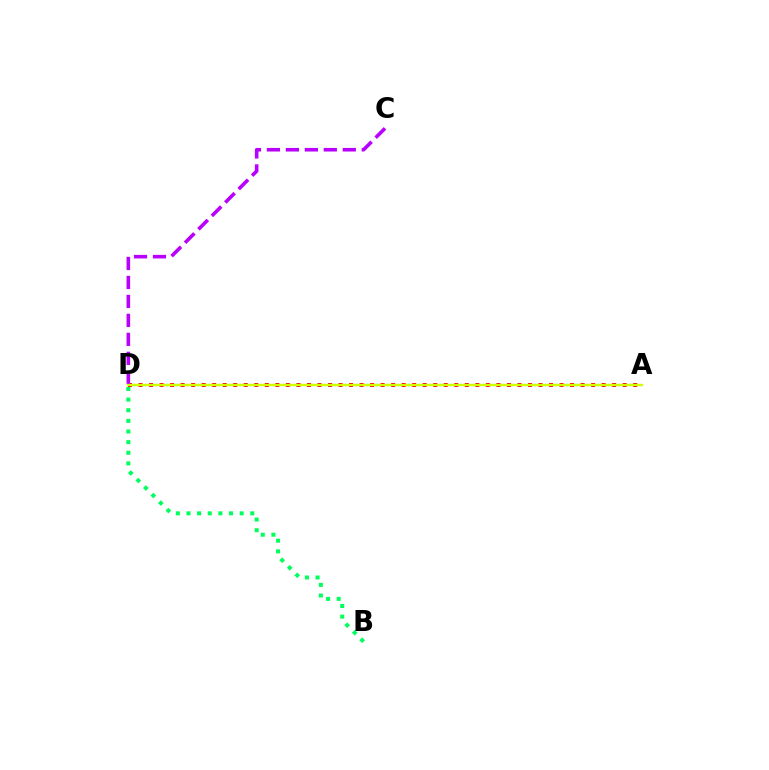{('A', 'D'): [{'color': '#ff0000', 'line_style': 'dotted', 'thickness': 2.86}, {'color': '#0074ff', 'line_style': 'dashed', 'thickness': 1.51}, {'color': '#d1ff00', 'line_style': 'solid', 'thickness': 1.65}], ('C', 'D'): [{'color': '#b900ff', 'line_style': 'dashed', 'thickness': 2.58}], ('B', 'D'): [{'color': '#00ff5c', 'line_style': 'dotted', 'thickness': 2.89}]}